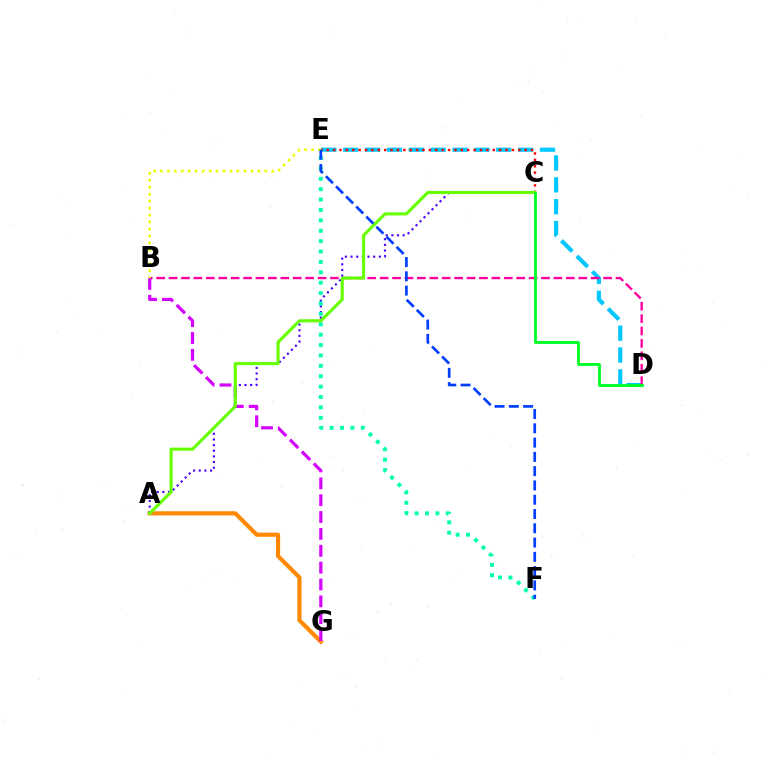{('A', 'G'): [{'color': '#ff8800', 'line_style': 'solid', 'thickness': 2.98}], ('A', 'C'): [{'color': '#4f00ff', 'line_style': 'dotted', 'thickness': 1.54}, {'color': '#66ff00', 'line_style': 'solid', 'thickness': 2.23}], ('E', 'F'): [{'color': '#00ffaf', 'line_style': 'dotted', 'thickness': 2.82}, {'color': '#003fff', 'line_style': 'dashed', 'thickness': 1.94}], ('D', 'E'): [{'color': '#00c7ff', 'line_style': 'dashed', 'thickness': 2.97}], ('B', 'D'): [{'color': '#ff00a0', 'line_style': 'dashed', 'thickness': 1.69}], ('C', 'E'): [{'color': '#ff0000', 'line_style': 'dotted', 'thickness': 1.74}], ('B', 'G'): [{'color': '#d600ff', 'line_style': 'dashed', 'thickness': 2.29}], ('B', 'E'): [{'color': '#eeff00', 'line_style': 'dotted', 'thickness': 1.89}], ('C', 'D'): [{'color': '#00ff27', 'line_style': 'solid', 'thickness': 2.05}]}